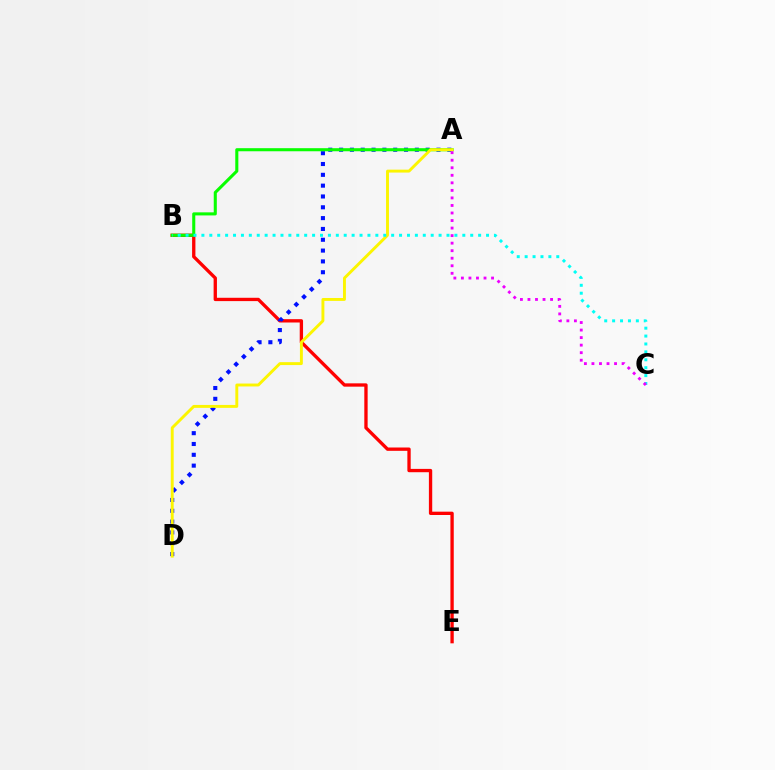{('B', 'E'): [{'color': '#ff0000', 'line_style': 'solid', 'thickness': 2.39}], ('A', 'D'): [{'color': '#0010ff', 'line_style': 'dotted', 'thickness': 2.94}, {'color': '#fcf500', 'line_style': 'solid', 'thickness': 2.1}], ('A', 'B'): [{'color': '#08ff00', 'line_style': 'solid', 'thickness': 2.21}], ('B', 'C'): [{'color': '#00fff6', 'line_style': 'dotted', 'thickness': 2.15}], ('A', 'C'): [{'color': '#ee00ff', 'line_style': 'dotted', 'thickness': 2.05}]}